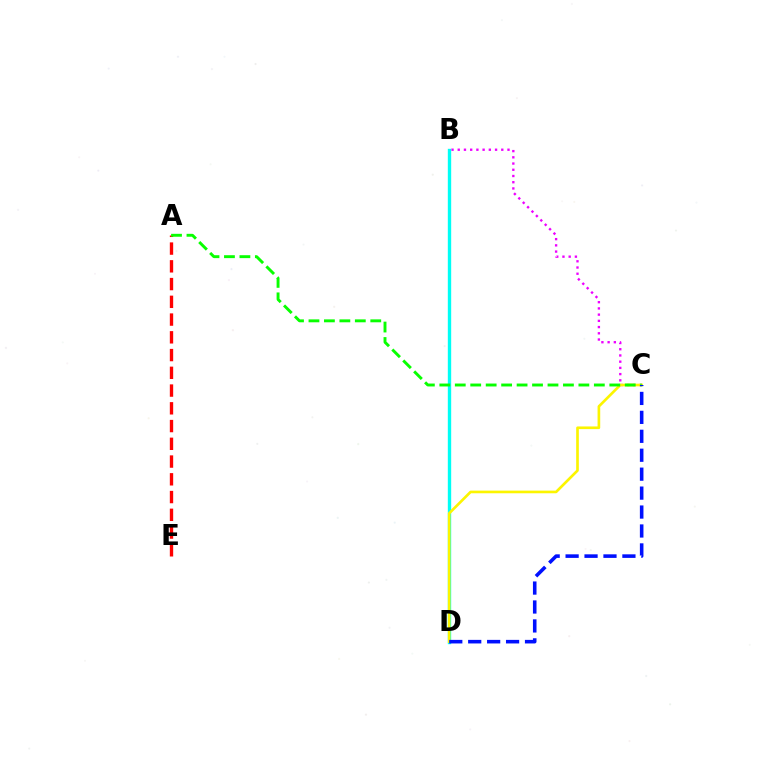{('B', 'C'): [{'color': '#ee00ff', 'line_style': 'dotted', 'thickness': 1.69}], ('B', 'D'): [{'color': '#00fff6', 'line_style': 'solid', 'thickness': 2.42}], ('C', 'D'): [{'color': '#fcf500', 'line_style': 'solid', 'thickness': 1.91}, {'color': '#0010ff', 'line_style': 'dashed', 'thickness': 2.57}], ('A', 'E'): [{'color': '#ff0000', 'line_style': 'dashed', 'thickness': 2.41}], ('A', 'C'): [{'color': '#08ff00', 'line_style': 'dashed', 'thickness': 2.1}]}